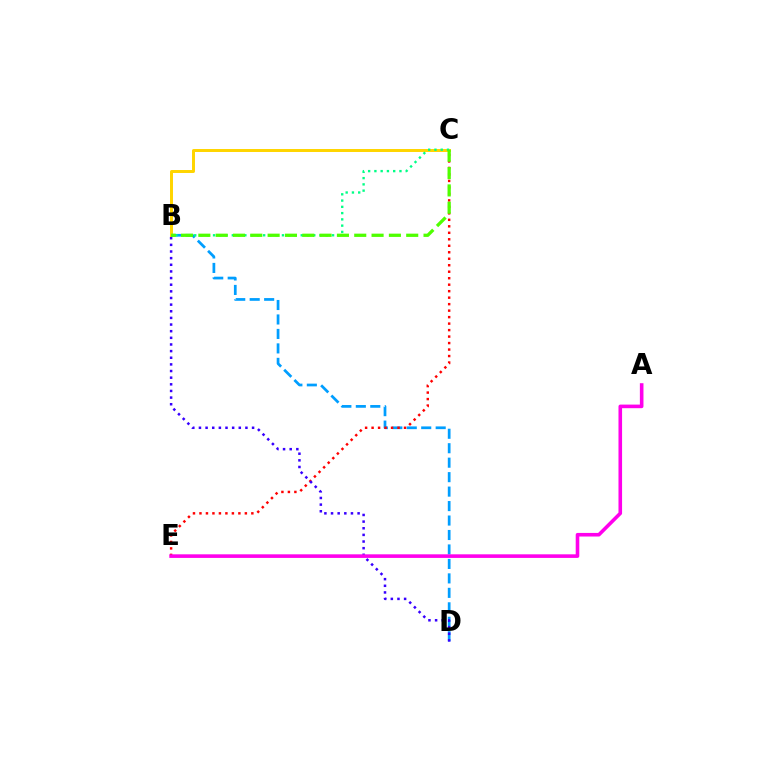{('B', 'D'): [{'color': '#009eff', 'line_style': 'dashed', 'thickness': 1.96}, {'color': '#3700ff', 'line_style': 'dotted', 'thickness': 1.8}], ('C', 'E'): [{'color': '#ff0000', 'line_style': 'dotted', 'thickness': 1.76}], ('B', 'C'): [{'color': '#ffd500', 'line_style': 'solid', 'thickness': 2.14}, {'color': '#00ff86', 'line_style': 'dotted', 'thickness': 1.7}, {'color': '#4fff00', 'line_style': 'dashed', 'thickness': 2.35}], ('A', 'E'): [{'color': '#ff00ed', 'line_style': 'solid', 'thickness': 2.59}]}